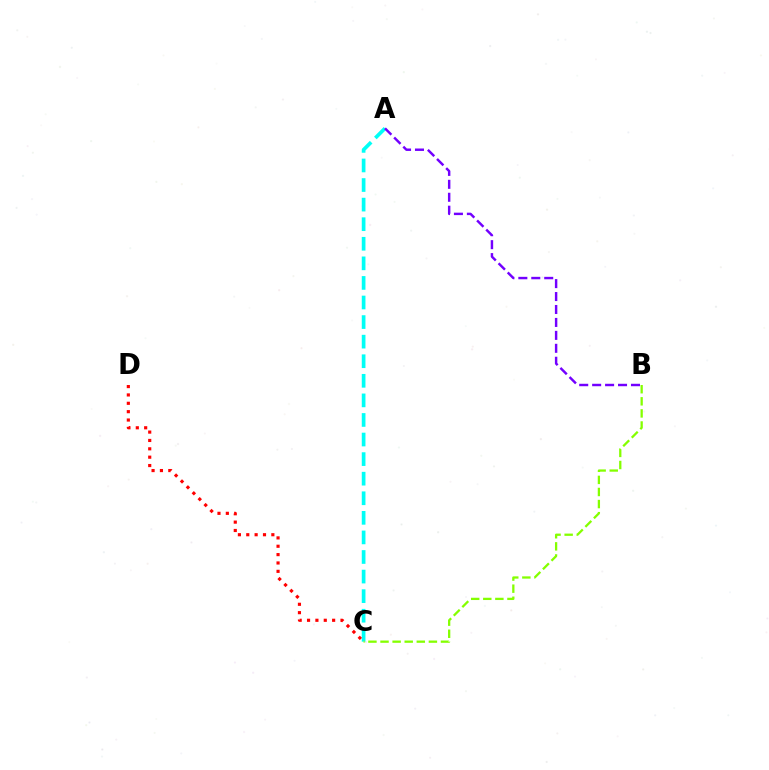{('A', 'C'): [{'color': '#00fff6', 'line_style': 'dashed', 'thickness': 2.66}], ('B', 'C'): [{'color': '#84ff00', 'line_style': 'dashed', 'thickness': 1.64}], ('C', 'D'): [{'color': '#ff0000', 'line_style': 'dotted', 'thickness': 2.27}], ('A', 'B'): [{'color': '#7200ff', 'line_style': 'dashed', 'thickness': 1.76}]}